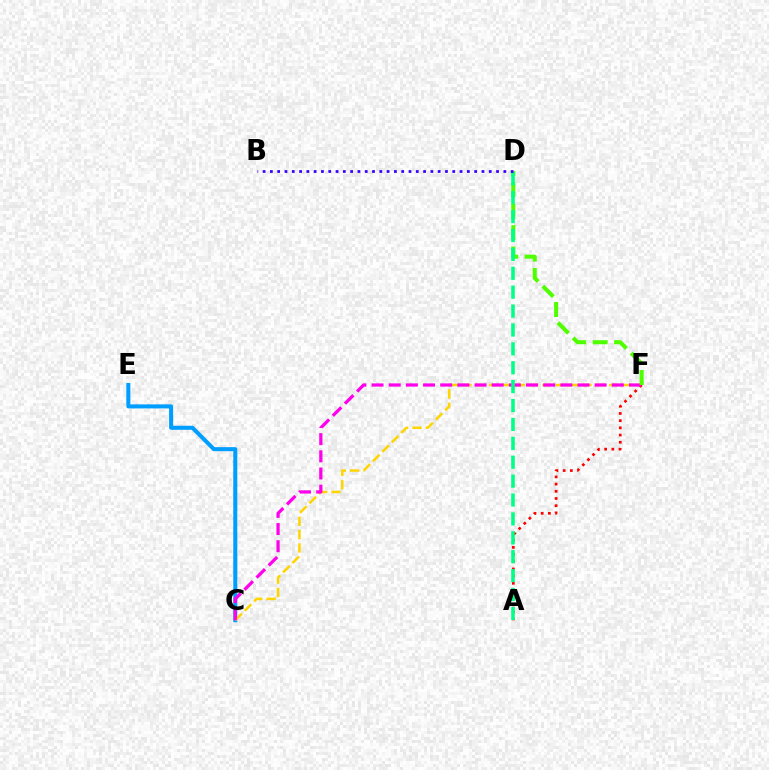{('C', 'E'): [{'color': '#009eff', 'line_style': 'solid', 'thickness': 2.91}], ('C', 'F'): [{'color': '#ffd500', 'line_style': 'dashed', 'thickness': 1.81}, {'color': '#ff00ed', 'line_style': 'dashed', 'thickness': 2.33}], ('A', 'F'): [{'color': '#ff0000', 'line_style': 'dotted', 'thickness': 1.95}], ('D', 'F'): [{'color': '#4fff00', 'line_style': 'dashed', 'thickness': 2.91}], ('A', 'D'): [{'color': '#00ff86', 'line_style': 'dashed', 'thickness': 2.57}], ('B', 'D'): [{'color': '#3700ff', 'line_style': 'dotted', 'thickness': 1.98}]}